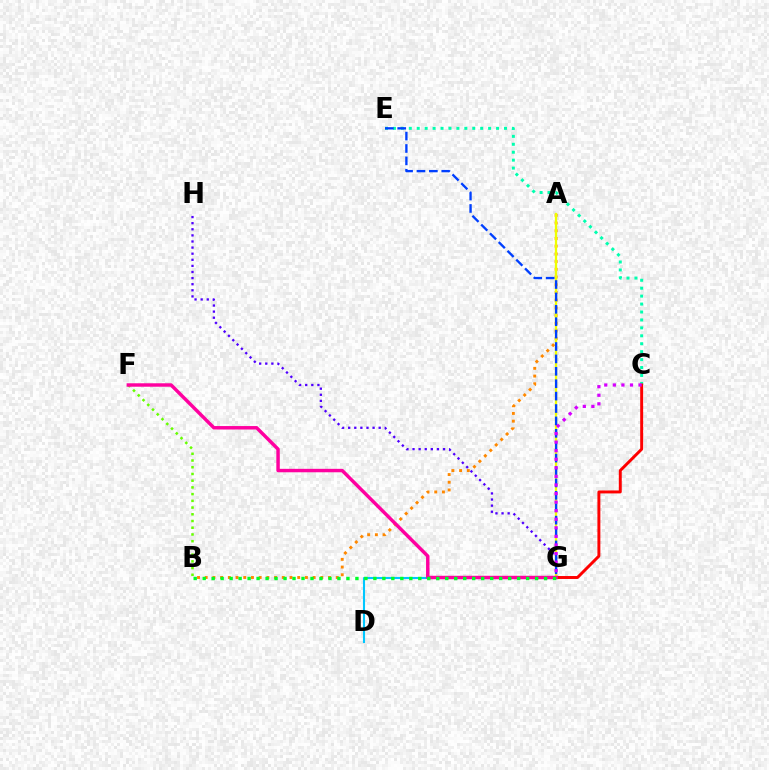{('B', 'F'): [{'color': '#66ff00', 'line_style': 'dotted', 'thickness': 1.83}], ('D', 'G'): [{'color': '#00c7ff', 'line_style': 'solid', 'thickness': 1.51}], ('A', 'B'): [{'color': '#ff8800', 'line_style': 'dotted', 'thickness': 2.09}], ('G', 'H'): [{'color': '#4f00ff', 'line_style': 'dotted', 'thickness': 1.66}], ('C', 'E'): [{'color': '#00ffaf', 'line_style': 'dotted', 'thickness': 2.16}], ('A', 'G'): [{'color': '#eeff00', 'line_style': 'solid', 'thickness': 1.64}], ('E', 'G'): [{'color': '#003fff', 'line_style': 'dashed', 'thickness': 1.68}], ('C', 'G'): [{'color': '#ff0000', 'line_style': 'solid', 'thickness': 2.12}, {'color': '#d600ff', 'line_style': 'dotted', 'thickness': 2.33}], ('F', 'G'): [{'color': '#ff00a0', 'line_style': 'solid', 'thickness': 2.48}], ('B', 'G'): [{'color': '#00ff27', 'line_style': 'dotted', 'thickness': 2.44}]}